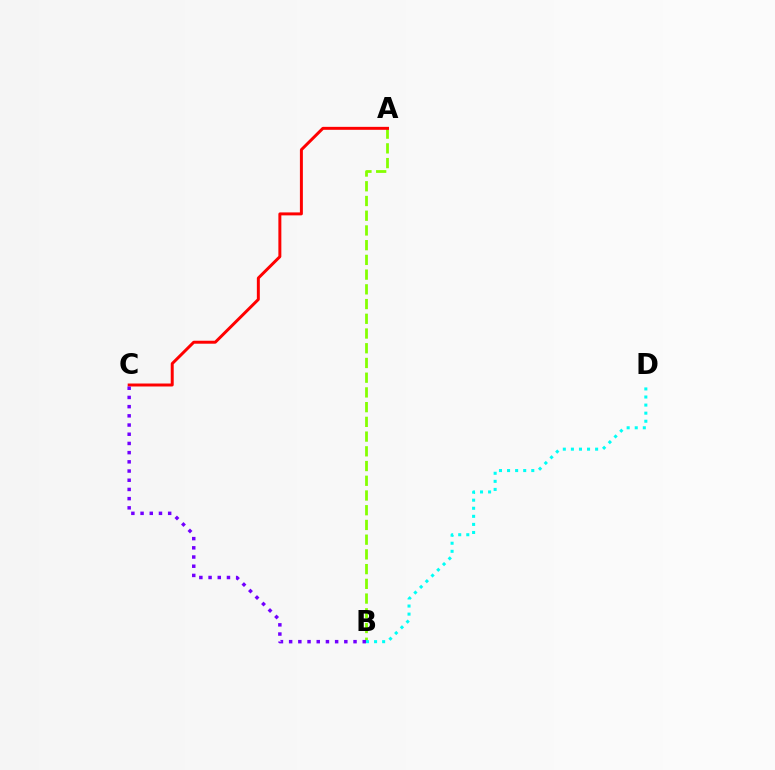{('A', 'B'): [{'color': '#84ff00', 'line_style': 'dashed', 'thickness': 2.0}], ('B', 'D'): [{'color': '#00fff6', 'line_style': 'dotted', 'thickness': 2.19}], ('A', 'C'): [{'color': '#ff0000', 'line_style': 'solid', 'thickness': 2.14}], ('B', 'C'): [{'color': '#7200ff', 'line_style': 'dotted', 'thickness': 2.5}]}